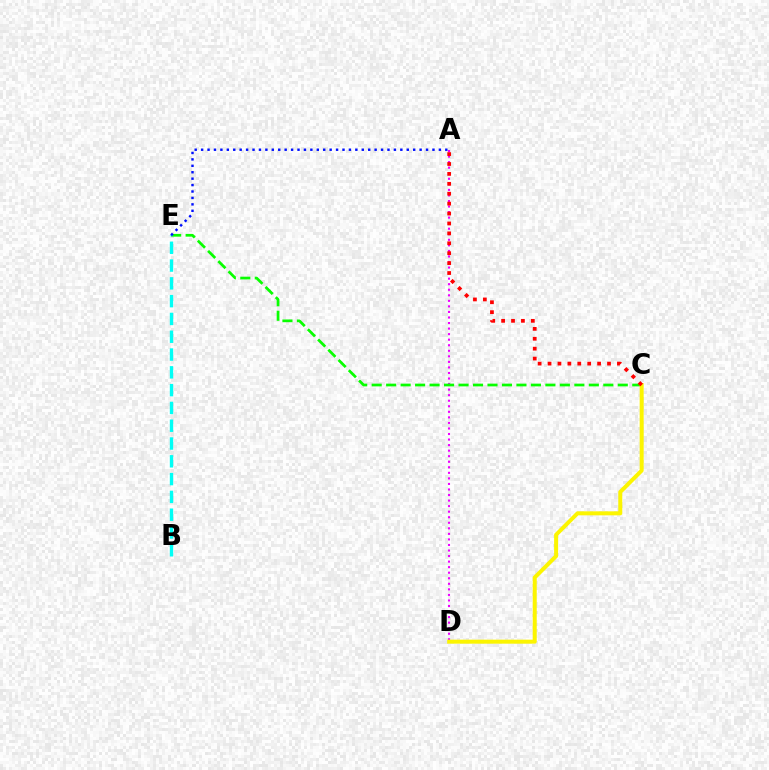{('A', 'D'): [{'color': '#ee00ff', 'line_style': 'dotted', 'thickness': 1.51}], ('C', 'E'): [{'color': '#08ff00', 'line_style': 'dashed', 'thickness': 1.97}], ('C', 'D'): [{'color': '#fcf500', 'line_style': 'solid', 'thickness': 2.89}], ('B', 'E'): [{'color': '#00fff6', 'line_style': 'dashed', 'thickness': 2.42}], ('A', 'C'): [{'color': '#ff0000', 'line_style': 'dotted', 'thickness': 2.69}], ('A', 'E'): [{'color': '#0010ff', 'line_style': 'dotted', 'thickness': 1.75}]}